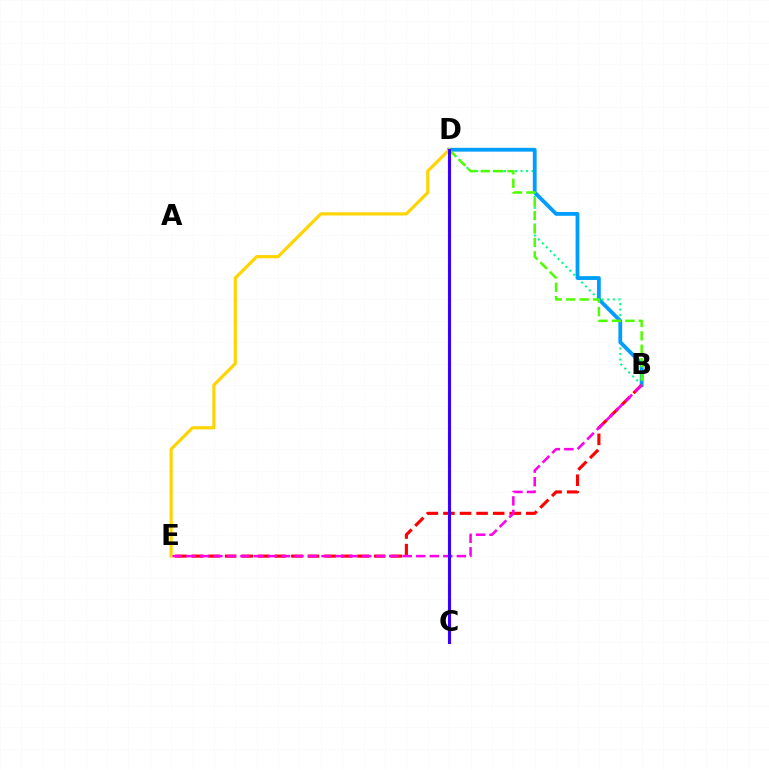{('B', 'D'): [{'color': '#00ff86', 'line_style': 'dotted', 'thickness': 1.51}, {'color': '#009eff', 'line_style': 'solid', 'thickness': 2.74}, {'color': '#4fff00', 'line_style': 'dashed', 'thickness': 1.82}], ('B', 'E'): [{'color': '#ff0000', 'line_style': 'dashed', 'thickness': 2.25}, {'color': '#ff00ed', 'line_style': 'dashed', 'thickness': 1.84}], ('D', 'E'): [{'color': '#ffd500', 'line_style': 'solid', 'thickness': 2.28}], ('C', 'D'): [{'color': '#3700ff', 'line_style': 'solid', 'thickness': 2.24}]}